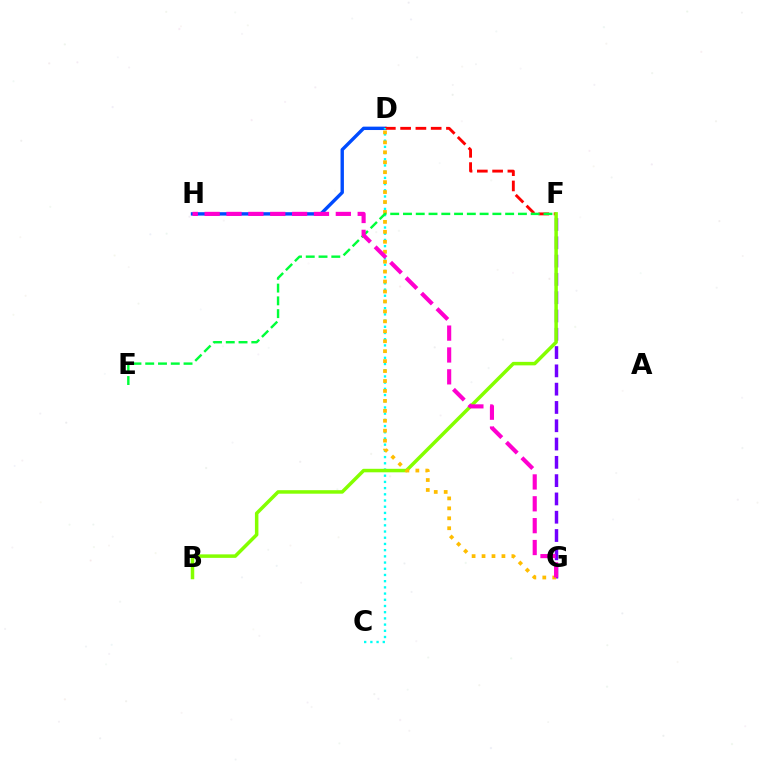{('D', 'H'): [{'color': '#004bff', 'line_style': 'solid', 'thickness': 2.44}], ('D', 'F'): [{'color': '#ff0000', 'line_style': 'dashed', 'thickness': 2.08}], ('F', 'G'): [{'color': '#7200ff', 'line_style': 'dashed', 'thickness': 2.49}], ('C', 'D'): [{'color': '#00fff6', 'line_style': 'dotted', 'thickness': 1.69}], ('B', 'F'): [{'color': '#84ff00', 'line_style': 'solid', 'thickness': 2.52}], ('D', 'G'): [{'color': '#ffbd00', 'line_style': 'dotted', 'thickness': 2.7}], ('E', 'F'): [{'color': '#00ff39', 'line_style': 'dashed', 'thickness': 1.74}], ('G', 'H'): [{'color': '#ff00cf', 'line_style': 'dashed', 'thickness': 2.97}]}